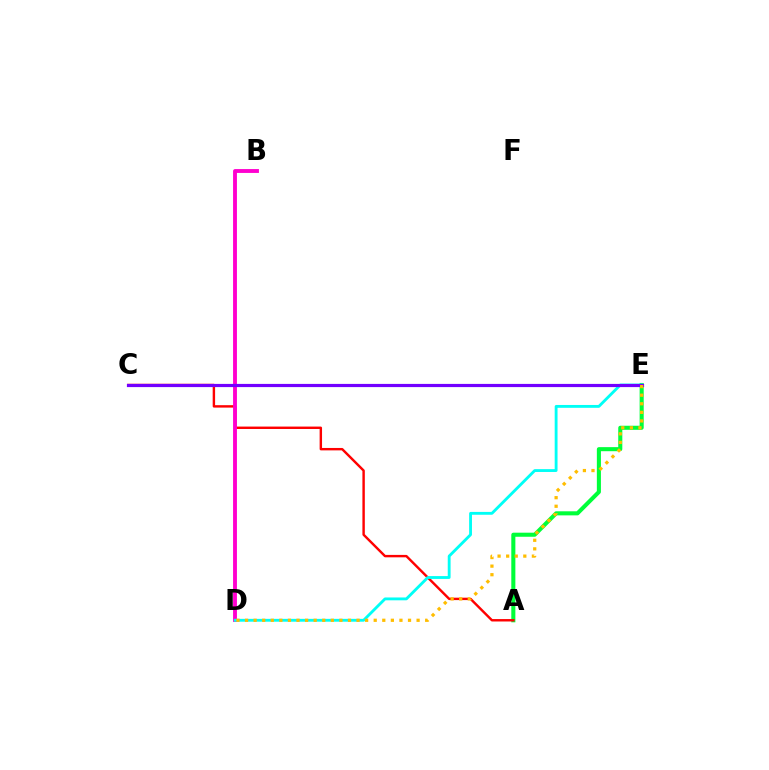{('A', 'E'): [{'color': '#00ff39', 'line_style': 'solid', 'thickness': 2.93}], ('C', 'E'): [{'color': '#84ff00', 'line_style': 'dashed', 'thickness': 2.09}, {'color': '#004bff', 'line_style': 'dashed', 'thickness': 1.87}, {'color': '#7200ff', 'line_style': 'solid', 'thickness': 2.3}], ('A', 'C'): [{'color': '#ff0000', 'line_style': 'solid', 'thickness': 1.74}], ('B', 'D'): [{'color': '#ff00cf', 'line_style': 'solid', 'thickness': 2.78}], ('D', 'E'): [{'color': '#00fff6', 'line_style': 'solid', 'thickness': 2.05}, {'color': '#ffbd00', 'line_style': 'dotted', 'thickness': 2.33}]}